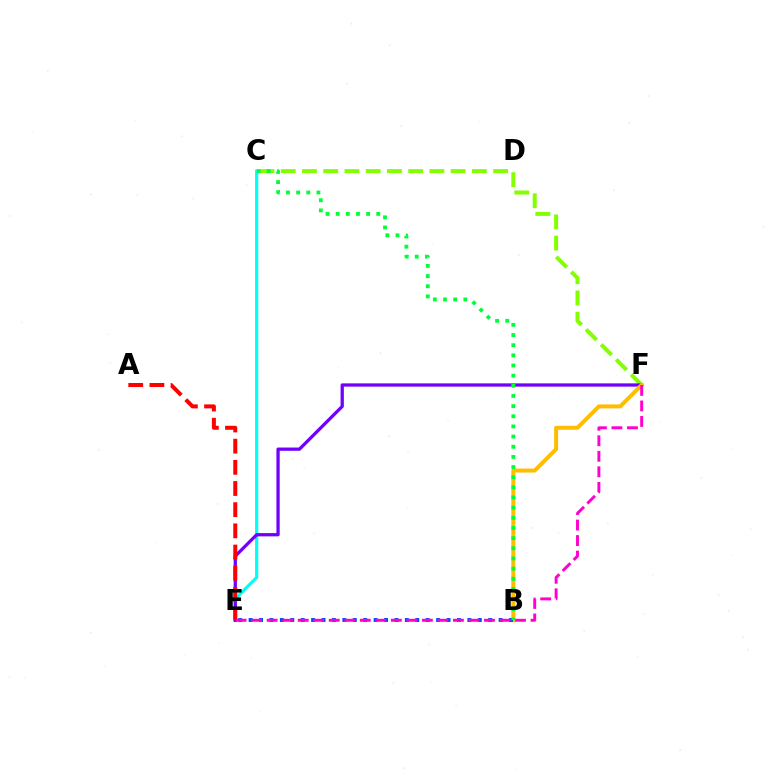{('C', 'F'): [{'color': '#84ff00', 'line_style': 'dashed', 'thickness': 2.89}], ('C', 'E'): [{'color': '#00fff6', 'line_style': 'solid', 'thickness': 2.32}], ('E', 'F'): [{'color': '#7200ff', 'line_style': 'solid', 'thickness': 2.35}, {'color': '#ff00cf', 'line_style': 'dashed', 'thickness': 2.11}], ('A', 'E'): [{'color': '#ff0000', 'line_style': 'dashed', 'thickness': 2.88}], ('B', 'F'): [{'color': '#ffbd00', 'line_style': 'solid', 'thickness': 2.86}], ('B', 'E'): [{'color': '#004bff', 'line_style': 'dotted', 'thickness': 2.83}], ('B', 'C'): [{'color': '#00ff39', 'line_style': 'dotted', 'thickness': 2.76}]}